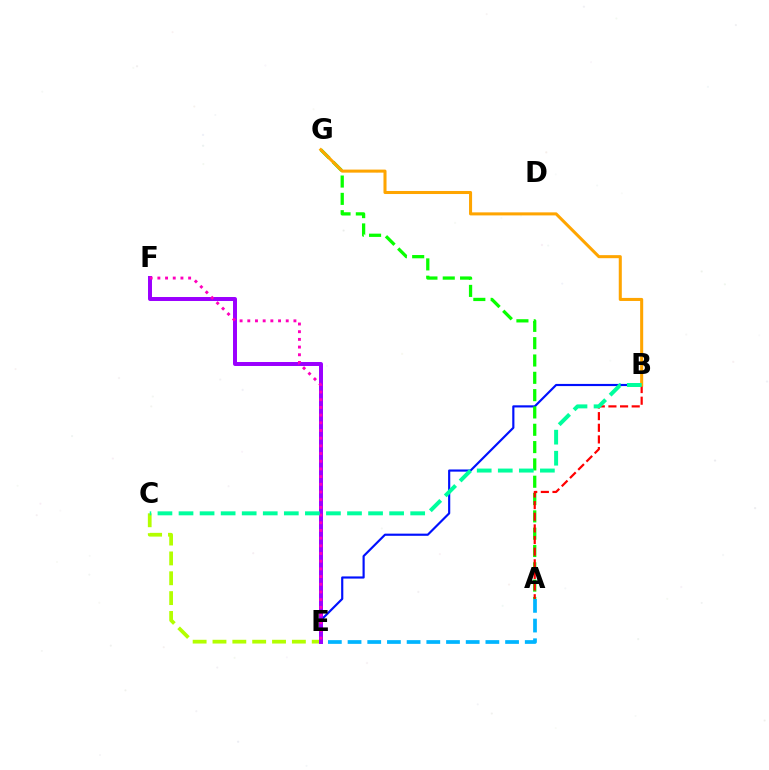{('B', 'E'): [{'color': '#0010ff', 'line_style': 'solid', 'thickness': 1.56}], ('A', 'E'): [{'color': '#00b5ff', 'line_style': 'dashed', 'thickness': 2.67}], ('A', 'G'): [{'color': '#08ff00', 'line_style': 'dashed', 'thickness': 2.35}], ('C', 'E'): [{'color': '#b3ff00', 'line_style': 'dashed', 'thickness': 2.7}], ('A', 'B'): [{'color': '#ff0000', 'line_style': 'dashed', 'thickness': 1.58}], ('E', 'F'): [{'color': '#9b00ff', 'line_style': 'solid', 'thickness': 2.86}, {'color': '#ff00bd', 'line_style': 'dotted', 'thickness': 2.09}], ('B', 'G'): [{'color': '#ffa500', 'line_style': 'solid', 'thickness': 2.19}], ('B', 'C'): [{'color': '#00ff9d', 'line_style': 'dashed', 'thickness': 2.86}]}